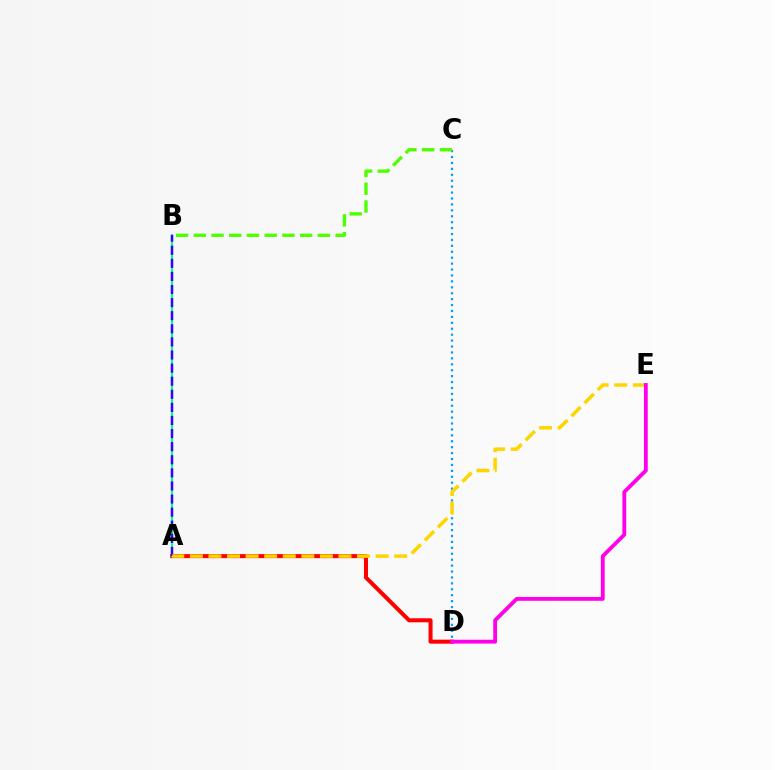{('A', 'D'): [{'color': '#ff0000', 'line_style': 'solid', 'thickness': 2.9}], ('A', 'B'): [{'color': '#00ff86', 'line_style': 'solid', 'thickness': 1.59}, {'color': '#3700ff', 'line_style': 'dashed', 'thickness': 1.78}], ('C', 'D'): [{'color': '#009eff', 'line_style': 'dotted', 'thickness': 1.61}], ('B', 'C'): [{'color': '#4fff00', 'line_style': 'dashed', 'thickness': 2.41}], ('A', 'E'): [{'color': '#ffd500', 'line_style': 'dashed', 'thickness': 2.52}], ('D', 'E'): [{'color': '#ff00ed', 'line_style': 'solid', 'thickness': 2.75}]}